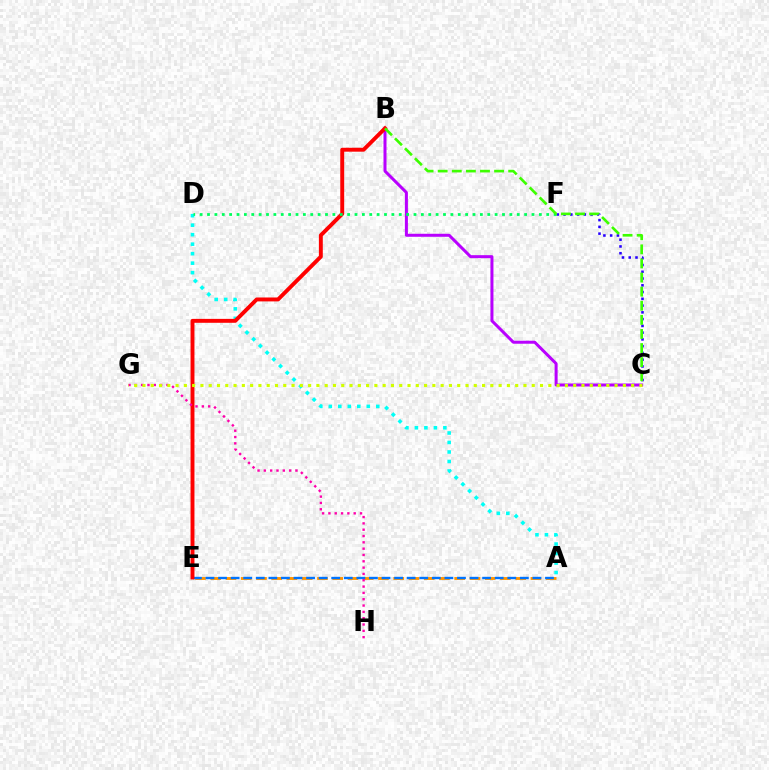{('C', 'F'): [{'color': '#2500ff', 'line_style': 'dotted', 'thickness': 1.84}], ('B', 'C'): [{'color': '#b900ff', 'line_style': 'solid', 'thickness': 2.17}, {'color': '#3dff00', 'line_style': 'dashed', 'thickness': 1.92}], ('A', 'E'): [{'color': '#ff9400', 'line_style': 'dashed', 'thickness': 2.07}, {'color': '#0074ff', 'line_style': 'dashed', 'thickness': 1.71}], ('A', 'D'): [{'color': '#00fff6', 'line_style': 'dotted', 'thickness': 2.58}], ('B', 'E'): [{'color': '#ff0000', 'line_style': 'solid', 'thickness': 2.82}], ('D', 'F'): [{'color': '#00ff5c', 'line_style': 'dotted', 'thickness': 2.0}], ('G', 'H'): [{'color': '#ff00ac', 'line_style': 'dotted', 'thickness': 1.72}], ('C', 'G'): [{'color': '#d1ff00', 'line_style': 'dotted', 'thickness': 2.25}]}